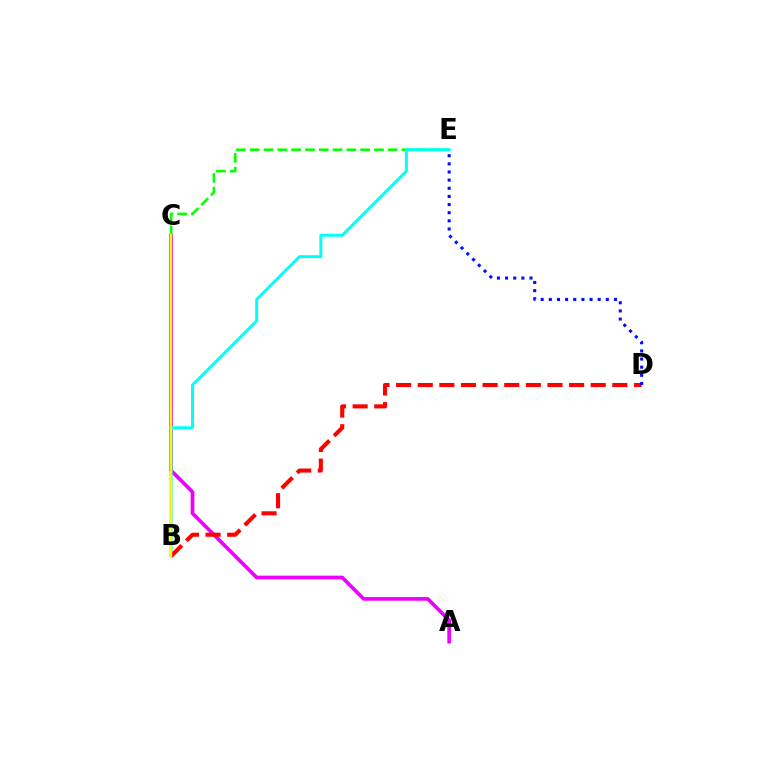{('A', 'C'): [{'color': '#ee00ff', 'line_style': 'solid', 'thickness': 2.65}], ('C', 'E'): [{'color': '#08ff00', 'line_style': 'dashed', 'thickness': 1.88}], ('B', 'E'): [{'color': '#00fff6', 'line_style': 'solid', 'thickness': 2.14}], ('B', 'D'): [{'color': '#ff0000', 'line_style': 'dashed', 'thickness': 2.94}], ('D', 'E'): [{'color': '#0010ff', 'line_style': 'dotted', 'thickness': 2.21}], ('B', 'C'): [{'color': '#fcf500', 'line_style': 'solid', 'thickness': 1.77}]}